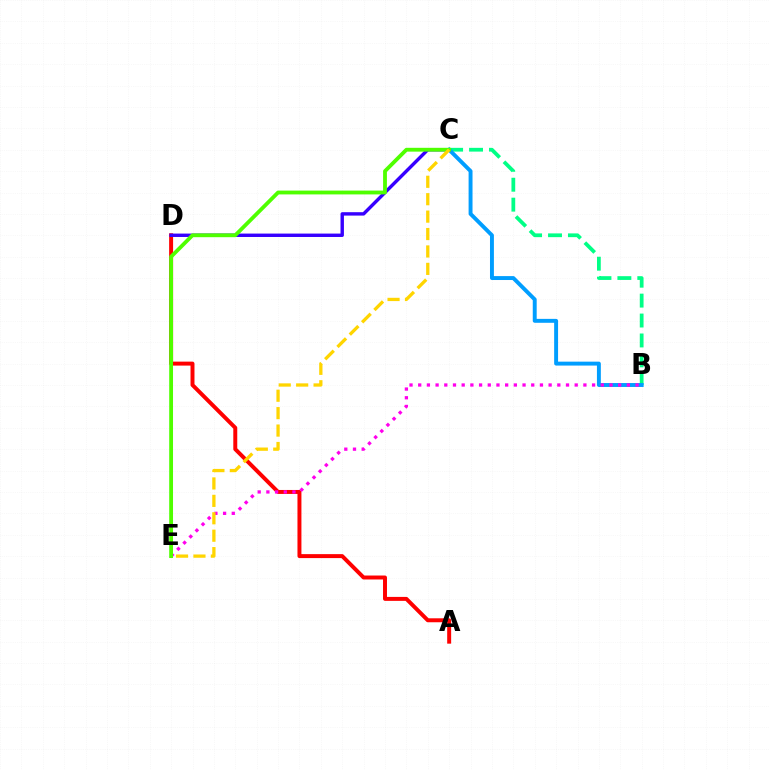{('B', 'C'): [{'color': '#00ff86', 'line_style': 'dashed', 'thickness': 2.71}, {'color': '#009eff', 'line_style': 'solid', 'thickness': 2.82}], ('A', 'D'): [{'color': '#ff0000', 'line_style': 'solid', 'thickness': 2.85}], ('C', 'D'): [{'color': '#3700ff', 'line_style': 'solid', 'thickness': 2.45}], ('B', 'E'): [{'color': '#ff00ed', 'line_style': 'dotted', 'thickness': 2.36}], ('C', 'E'): [{'color': '#4fff00', 'line_style': 'solid', 'thickness': 2.75}, {'color': '#ffd500', 'line_style': 'dashed', 'thickness': 2.37}]}